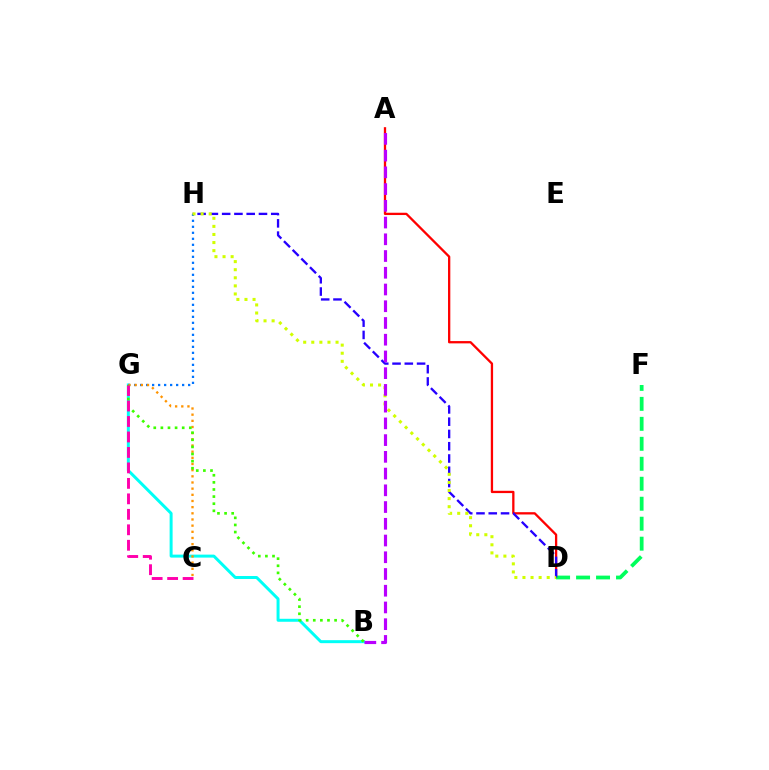{('A', 'D'): [{'color': '#ff0000', 'line_style': 'solid', 'thickness': 1.65}], ('D', 'F'): [{'color': '#00ff5c', 'line_style': 'dashed', 'thickness': 2.71}], ('D', 'H'): [{'color': '#2500ff', 'line_style': 'dashed', 'thickness': 1.67}, {'color': '#d1ff00', 'line_style': 'dotted', 'thickness': 2.2}], ('B', 'G'): [{'color': '#00fff6', 'line_style': 'solid', 'thickness': 2.15}, {'color': '#3dff00', 'line_style': 'dotted', 'thickness': 1.93}], ('G', 'H'): [{'color': '#0074ff', 'line_style': 'dotted', 'thickness': 1.63}], ('C', 'G'): [{'color': '#ff9400', 'line_style': 'dotted', 'thickness': 1.68}, {'color': '#ff00ac', 'line_style': 'dashed', 'thickness': 2.1}], ('A', 'B'): [{'color': '#b900ff', 'line_style': 'dashed', 'thickness': 2.27}]}